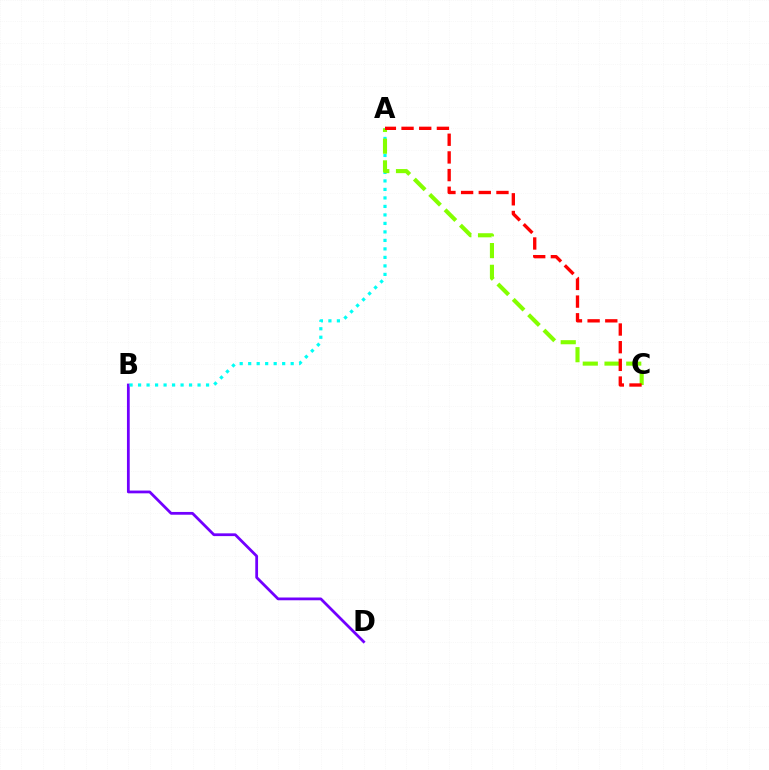{('B', 'D'): [{'color': '#7200ff', 'line_style': 'solid', 'thickness': 1.99}], ('A', 'B'): [{'color': '#00fff6', 'line_style': 'dotted', 'thickness': 2.31}], ('A', 'C'): [{'color': '#84ff00', 'line_style': 'dashed', 'thickness': 2.95}, {'color': '#ff0000', 'line_style': 'dashed', 'thickness': 2.4}]}